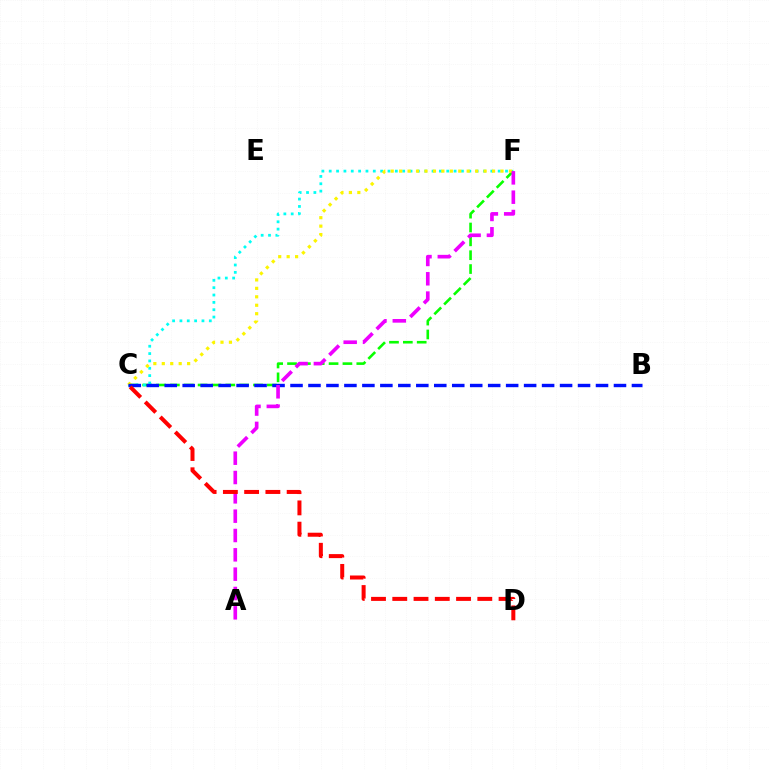{('C', 'F'): [{'color': '#08ff00', 'line_style': 'dashed', 'thickness': 1.88}, {'color': '#00fff6', 'line_style': 'dotted', 'thickness': 2.0}, {'color': '#fcf500', 'line_style': 'dotted', 'thickness': 2.29}], ('B', 'C'): [{'color': '#0010ff', 'line_style': 'dashed', 'thickness': 2.44}], ('A', 'F'): [{'color': '#ee00ff', 'line_style': 'dashed', 'thickness': 2.63}], ('C', 'D'): [{'color': '#ff0000', 'line_style': 'dashed', 'thickness': 2.89}]}